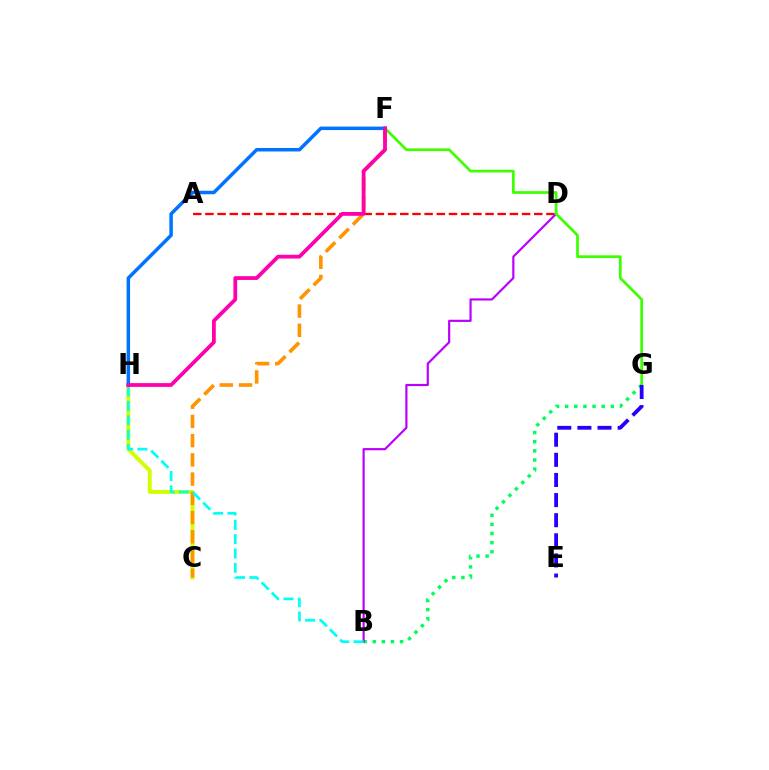{('C', 'H'): [{'color': '#d1ff00', 'line_style': 'solid', 'thickness': 2.85}], ('C', 'F'): [{'color': '#ff9400', 'line_style': 'dashed', 'thickness': 2.61}], ('B', 'G'): [{'color': '#00ff5c', 'line_style': 'dotted', 'thickness': 2.48}], ('A', 'D'): [{'color': '#ff0000', 'line_style': 'dashed', 'thickness': 1.65}], ('B', 'D'): [{'color': '#b900ff', 'line_style': 'solid', 'thickness': 1.57}], ('B', 'H'): [{'color': '#00fff6', 'line_style': 'dashed', 'thickness': 1.95}], ('F', 'G'): [{'color': '#3dff00', 'line_style': 'solid', 'thickness': 1.96}], ('E', 'G'): [{'color': '#2500ff', 'line_style': 'dashed', 'thickness': 2.73}], ('F', 'H'): [{'color': '#0074ff', 'line_style': 'solid', 'thickness': 2.51}, {'color': '#ff00ac', 'line_style': 'solid', 'thickness': 2.71}]}